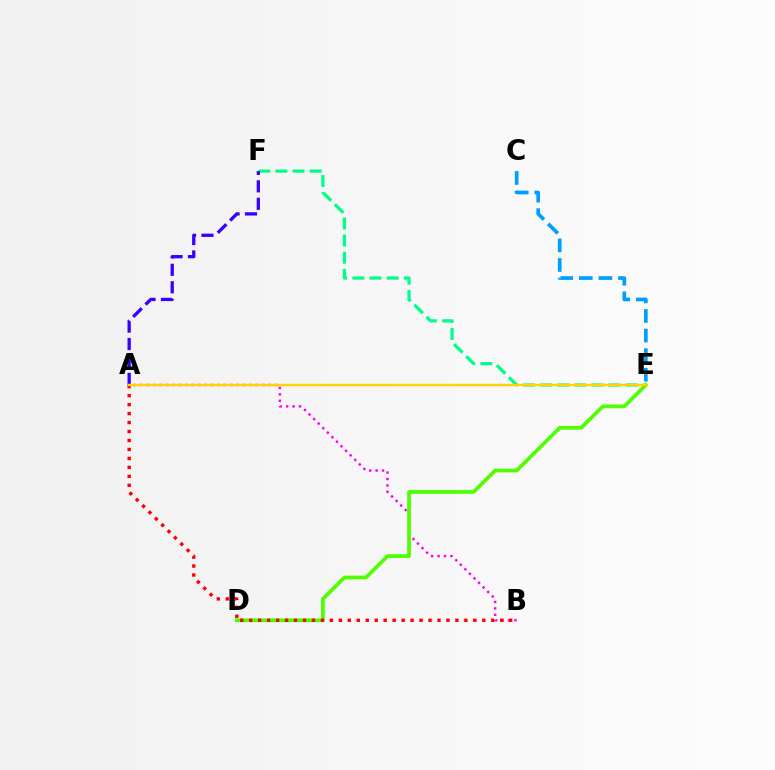{('E', 'F'): [{'color': '#00ff86', 'line_style': 'dashed', 'thickness': 2.33}], ('A', 'B'): [{'color': '#ff00ed', 'line_style': 'dotted', 'thickness': 1.75}, {'color': '#ff0000', 'line_style': 'dotted', 'thickness': 2.44}], ('D', 'E'): [{'color': '#4fff00', 'line_style': 'solid', 'thickness': 2.69}], ('A', 'F'): [{'color': '#3700ff', 'line_style': 'dashed', 'thickness': 2.37}], ('C', 'E'): [{'color': '#009eff', 'line_style': 'dashed', 'thickness': 2.66}], ('A', 'E'): [{'color': '#ffd500', 'line_style': 'solid', 'thickness': 1.71}]}